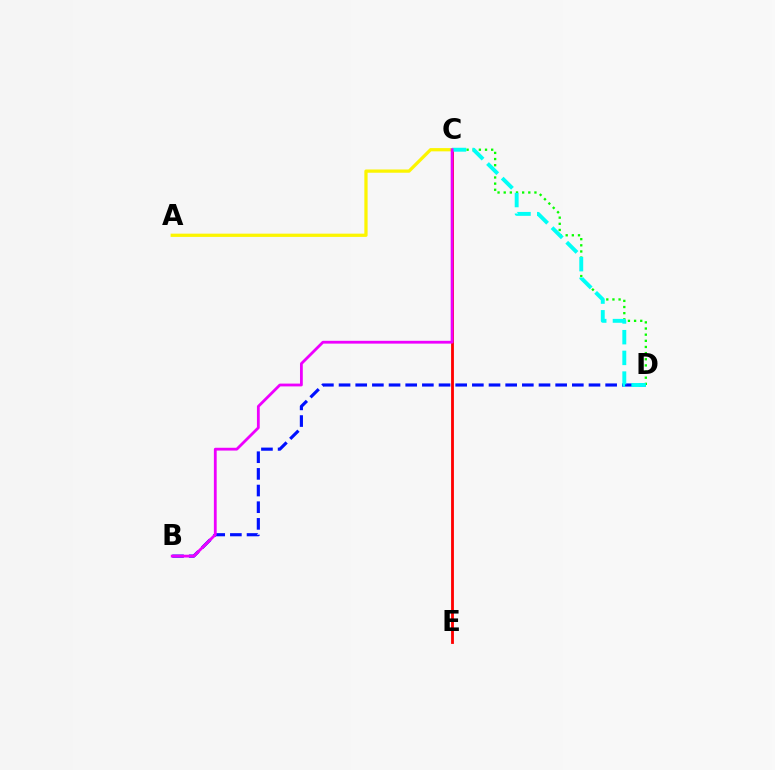{('B', 'D'): [{'color': '#0010ff', 'line_style': 'dashed', 'thickness': 2.26}], ('C', 'E'): [{'color': '#ff0000', 'line_style': 'solid', 'thickness': 2.04}], ('A', 'C'): [{'color': '#fcf500', 'line_style': 'solid', 'thickness': 2.34}], ('C', 'D'): [{'color': '#08ff00', 'line_style': 'dotted', 'thickness': 1.67}, {'color': '#00fff6', 'line_style': 'dashed', 'thickness': 2.81}], ('B', 'C'): [{'color': '#ee00ff', 'line_style': 'solid', 'thickness': 2.02}]}